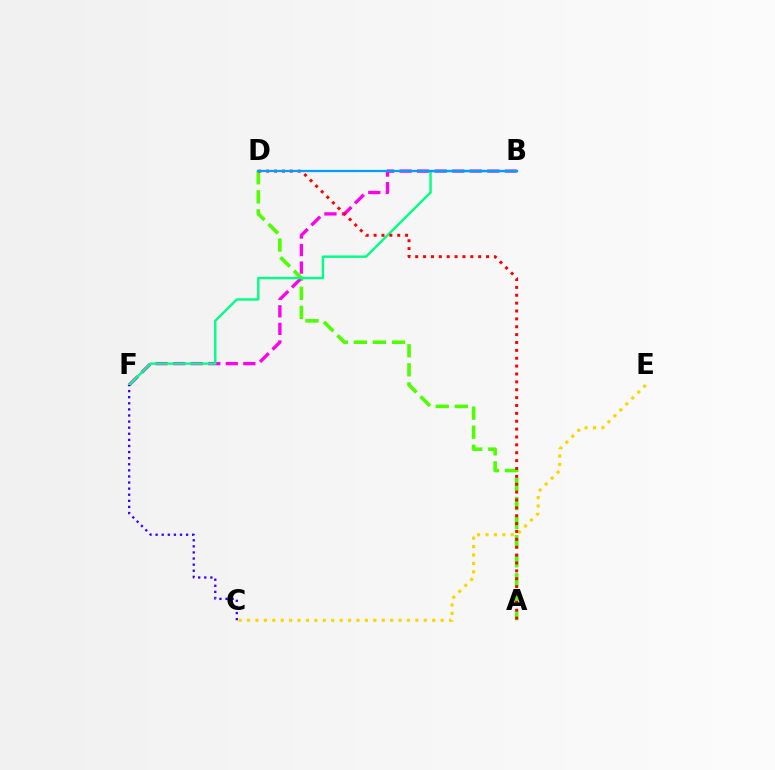{('A', 'D'): [{'color': '#4fff00', 'line_style': 'dashed', 'thickness': 2.59}, {'color': '#ff0000', 'line_style': 'dotted', 'thickness': 2.14}], ('C', 'E'): [{'color': '#ffd500', 'line_style': 'dotted', 'thickness': 2.29}], ('B', 'F'): [{'color': '#ff00ed', 'line_style': 'dashed', 'thickness': 2.38}, {'color': '#00ff86', 'line_style': 'solid', 'thickness': 1.74}], ('C', 'F'): [{'color': '#3700ff', 'line_style': 'dotted', 'thickness': 1.66}], ('B', 'D'): [{'color': '#009eff', 'line_style': 'solid', 'thickness': 1.62}]}